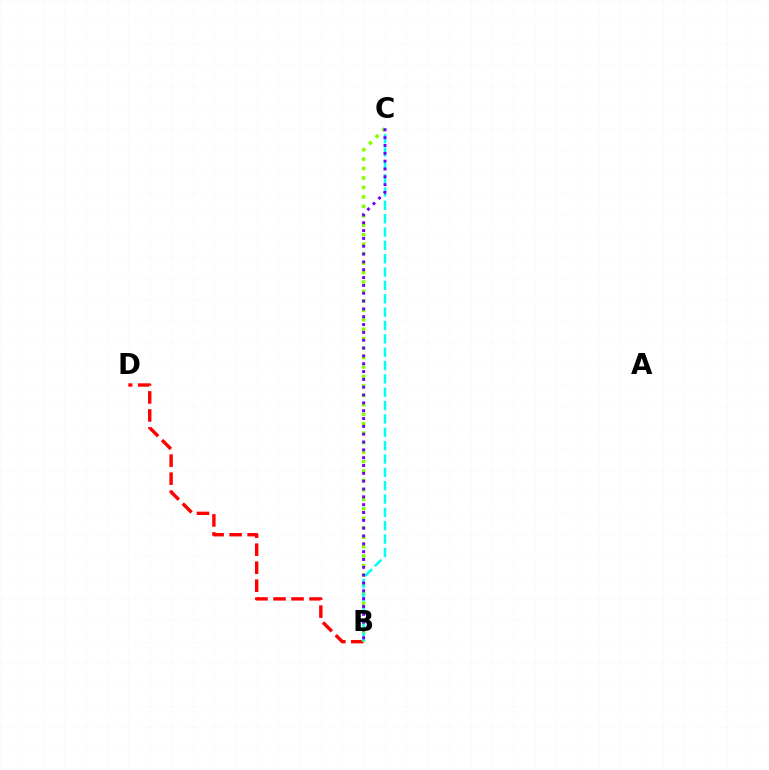{('B', 'D'): [{'color': '#ff0000', 'line_style': 'dashed', 'thickness': 2.45}], ('B', 'C'): [{'color': '#84ff00', 'line_style': 'dotted', 'thickness': 2.57}, {'color': '#00fff6', 'line_style': 'dashed', 'thickness': 1.81}, {'color': '#7200ff', 'line_style': 'dotted', 'thickness': 2.13}]}